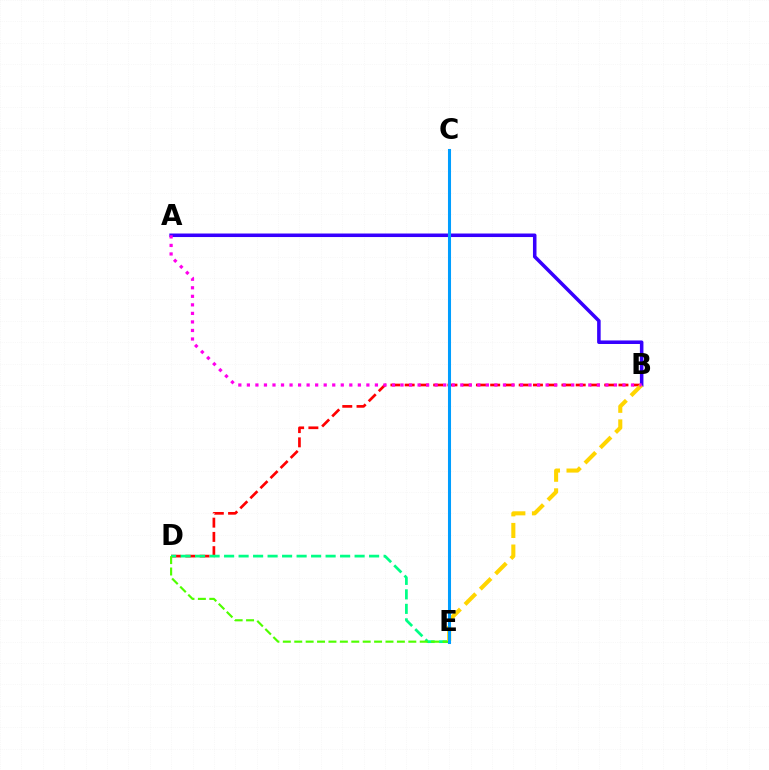{('B', 'D'): [{'color': '#ff0000', 'line_style': 'dashed', 'thickness': 1.94}], ('D', 'E'): [{'color': '#00ff86', 'line_style': 'dashed', 'thickness': 1.97}, {'color': '#4fff00', 'line_style': 'dashed', 'thickness': 1.55}], ('A', 'B'): [{'color': '#3700ff', 'line_style': 'solid', 'thickness': 2.54}, {'color': '#ff00ed', 'line_style': 'dotted', 'thickness': 2.32}], ('B', 'E'): [{'color': '#ffd500', 'line_style': 'dashed', 'thickness': 2.94}], ('C', 'E'): [{'color': '#009eff', 'line_style': 'solid', 'thickness': 2.2}]}